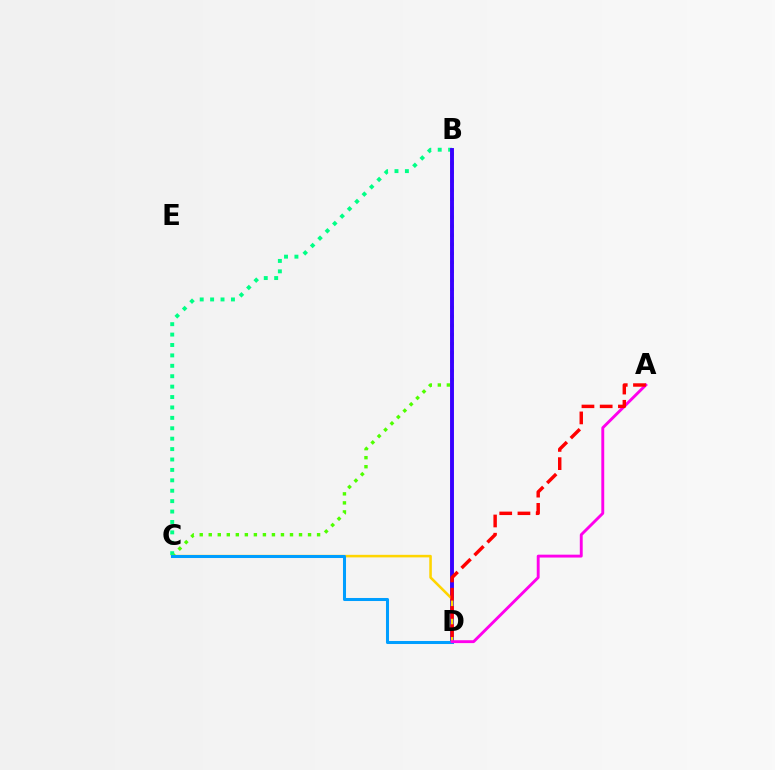{('B', 'C'): [{'color': '#4fff00', 'line_style': 'dotted', 'thickness': 2.45}, {'color': '#00ff86', 'line_style': 'dotted', 'thickness': 2.83}], ('B', 'D'): [{'color': '#3700ff', 'line_style': 'solid', 'thickness': 2.81}], ('C', 'D'): [{'color': '#ffd500', 'line_style': 'solid', 'thickness': 1.84}, {'color': '#009eff', 'line_style': 'solid', 'thickness': 2.19}], ('A', 'D'): [{'color': '#ff00ed', 'line_style': 'solid', 'thickness': 2.08}, {'color': '#ff0000', 'line_style': 'dashed', 'thickness': 2.48}]}